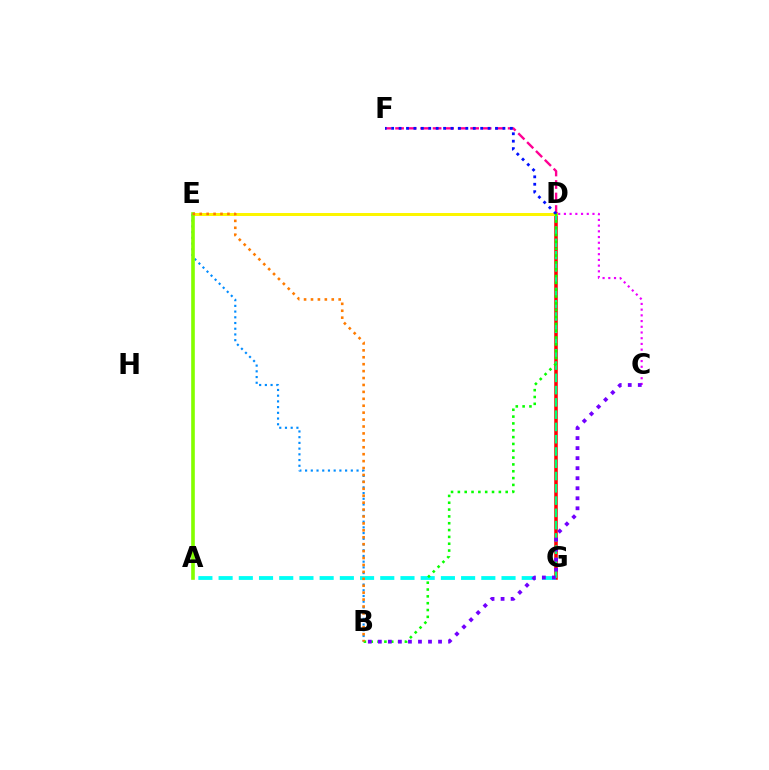{('D', 'G'): [{'color': '#ff0000', 'line_style': 'solid', 'thickness': 2.55}, {'color': '#00ff74', 'line_style': 'dashed', 'thickness': 1.67}], ('B', 'E'): [{'color': '#008cff', 'line_style': 'dotted', 'thickness': 1.55}, {'color': '#ff7c00', 'line_style': 'dotted', 'thickness': 1.88}], ('D', 'E'): [{'color': '#fcf500', 'line_style': 'solid', 'thickness': 2.16}], ('D', 'F'): [{'color': '#ff0094', 'line_style': 'dashed', 'thickness': 1.7}, {'color': '#0010ff', 'line_style': 'dotted', 'thickness': 2.02}], ('C', 'D'): [{'color': '#ee00ff', 'line_style': 'dotted', 'thickness': 1.55}], ('A', 'E'): [{'color': '#84ff00', 'line_style': 'solid', 'thickness': 2.61}], ('A', 'G'): [{'color': '#00fff6', 'line_style': 'dashed', 'thickness': 2.75}], ('B', 'D'): [{'color': '#08ff00', 'line_style': 'dotted', 'thickness': 1.86}], ('B', 'C'): [{'color': '#7200ff', 'line_style': 'dotted', 'thickness': 2.73}]}